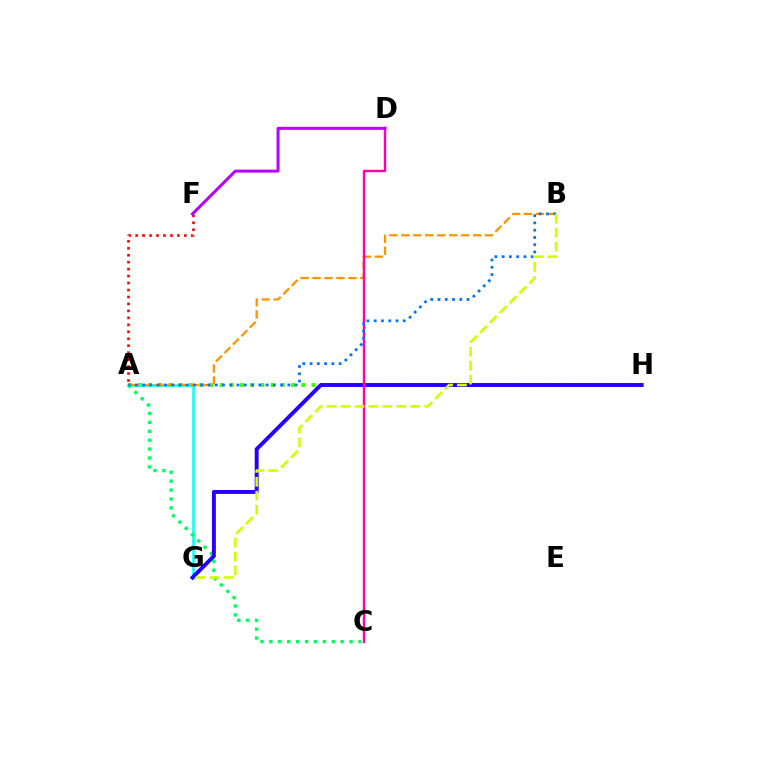{('A', 'H'): [{'color': '#3dff00', 'line_style': 'dotted', 'thickness': 2.77}], ('A', 'G'): [{'color': '#00fff6', 'line_style': 'solid', 'thickness': 1.82}], ('A', 'C'): [{'color': '#00ff5c', 'line_style': 'dotted', 'thickness': 2.42}], ('A', 'B'): [{'color': '#ff9400', 'line_style': 'dashed', 'thickness': 1.62}, {'color': '#0074ff', 'line_style': 'dotted', 'thickness': 1.97}], ('A', 'F'): [{'color': '#ff0000', 'line_style': 'dotted', 'thickness': 1.89}], ('G', 'H'): [{'color': '#2500ff', 'line_style': 'solid', 'thickness': 2.82}], ('C', 'D'): [{'color': '#ff00ac', 'line_style': 'solid', 'thickness': 1.73}], ('B', 'G'): [{'color': '#d1ff00', 'line_style': 'dashed', 'thickness': 1.89}], ('D', 'F'): [{'color': '#b900ff', 'line_style': 'solid', 'thickness': 2.15}]}